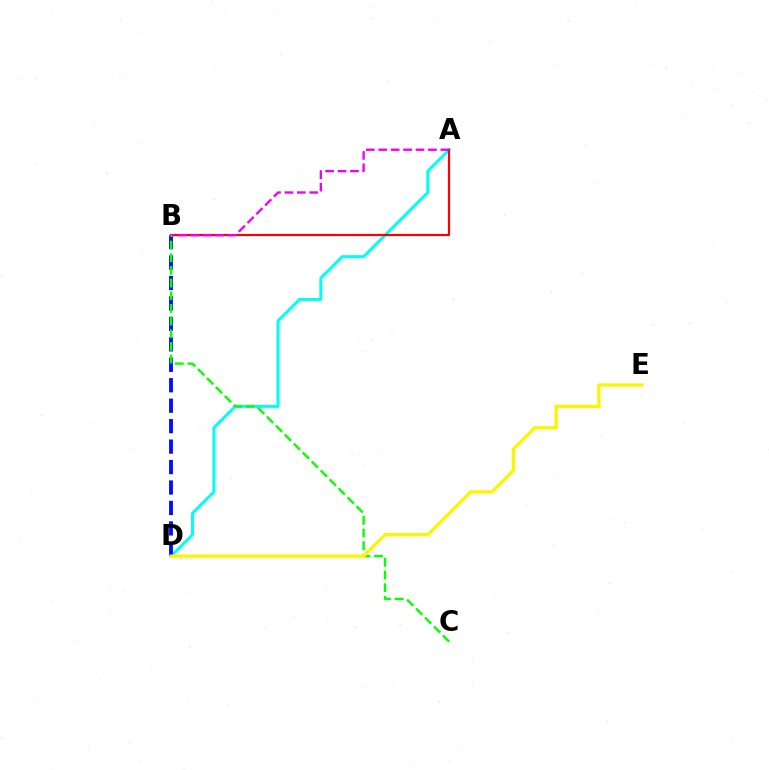{('A', 'D'): [{'color': '#00fff6', 'line_style': 'solid', 'thickness': 2.15}], ('B', 'D'): [{'color': '#0010ff', 'line_style': 'dashed', 'thickness': 2.78}], ('A', 'B'): [{'color': '#ff0000', 'line_style': 'solid', 'thickness': 1.58}, {'color': '#ee00ff', 'line_style': 'dashed', 'thickness': 1.69}], ('B', 'C'): [{'color': '#08ff00', 'line_style': 'dashed', 'thickness': 1.72}], ('D', 'E'): [{'color': '#fcf500', 'line_style': 'solid', 'thickness': 2.38}]}